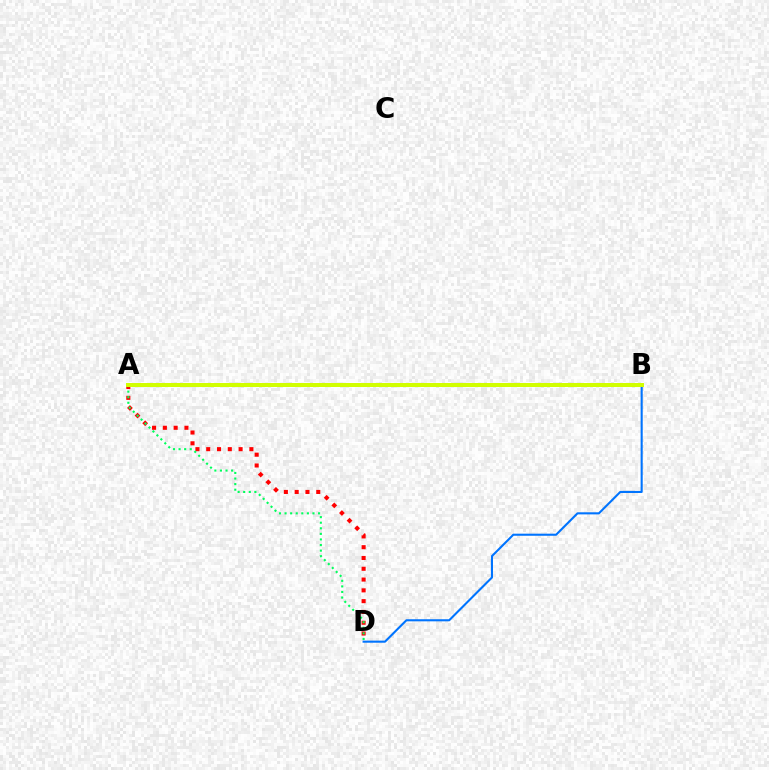{('A', 'D'): [{'color': '#ff0000', 'line_style': 'dotted', 'thickness': 2.93}, {'color': '#00ff5c', 'line_style': 'dotted', 'thickness': 1.52}], ('B', 'D'): [{'color': '#0074ff', 'line_style': 'solid', 'thickness': 1.51}], ('A', 'B'): [{'color': '#b900ff', 'line_style': 'dotted', 'thickness': 2.09}, {'color': '#d1ff00', 'line_style': 'solid', 'thickness': 2.87}]}